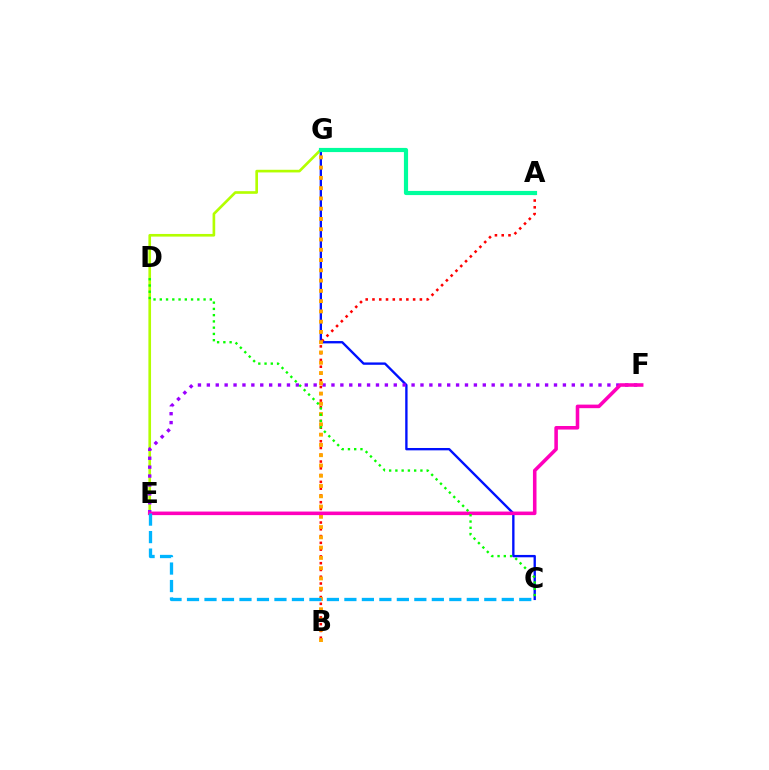{('C', 'G'): [{'color': '#0010ff', 'line_style': 'solid', 'thickness': 1.69}], ('E', 'G'): [{'color': '#b3ff00', 'line_style': 'solid', 'thickness': 1.91}], ('E', 'F'): [{'color': '#9b00ff', 'line_style': 'dotted', 'thickness': 2.42}, {'color': '#ff00bd', 'line_style': 'solid', 'thickness': 2.56}], ('A', 'B'): [{'color': '#ff0000', 'line_style': 'dotted', 'thickness': 1.84}], ('B', 'G'): [{'color': '#ffa500', 'line_style': 'dotted', 'thickness': 2.79}], ('C', 'E'): [{'color': '#00b5ff', 'line_style': 'dashed', 'thickness': 2.38}], ('C', 'D'): [{'color': '#08ff00', 'line_style': 'dotted', 'thickness': 1.7}], ('A', 'G'): [{'color': '#00ff9d', 'line_style': 'solid', 'thickness': 3.0}]}